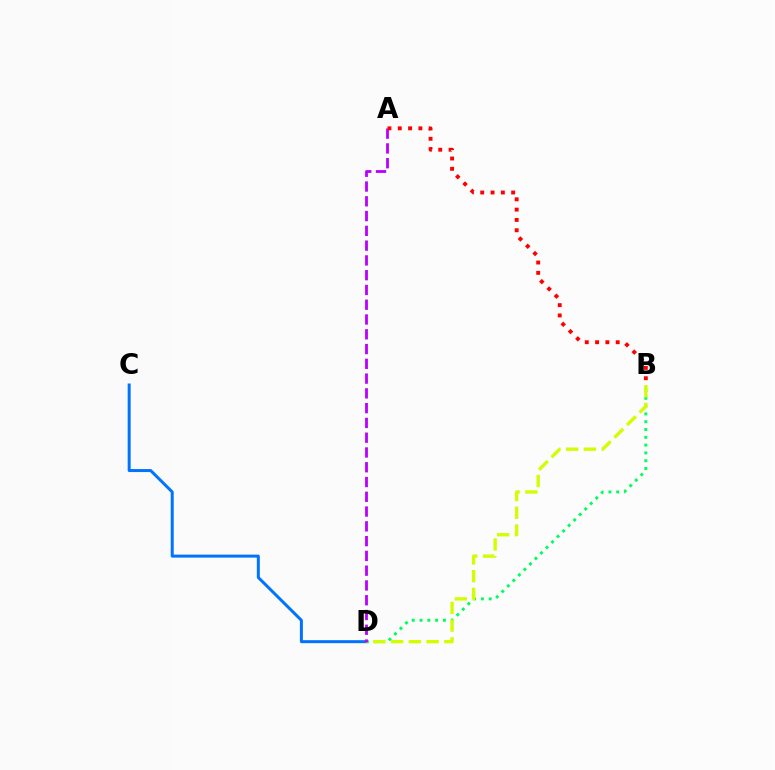{('C', 'D'): [{'color': '#0074ff', 'line_style': 'solid', 'thickness': 2.16}], ('B', 'D'): [{'color': '#00ff5c', 'line_style': 'dotted', 'thickness': 2.12}, {'color': '#d1ff00', 'line_style': 'dashed', 'thickness': 2.41}], ('A', 'D'): [{'color': '#b900ff', 'line_style': 'dashed', 'thickness': 2.01}], ('A', 'B'): [{'color': '#ff0000', 'line_style': 'dotted', 'thickness': 2.8}]}